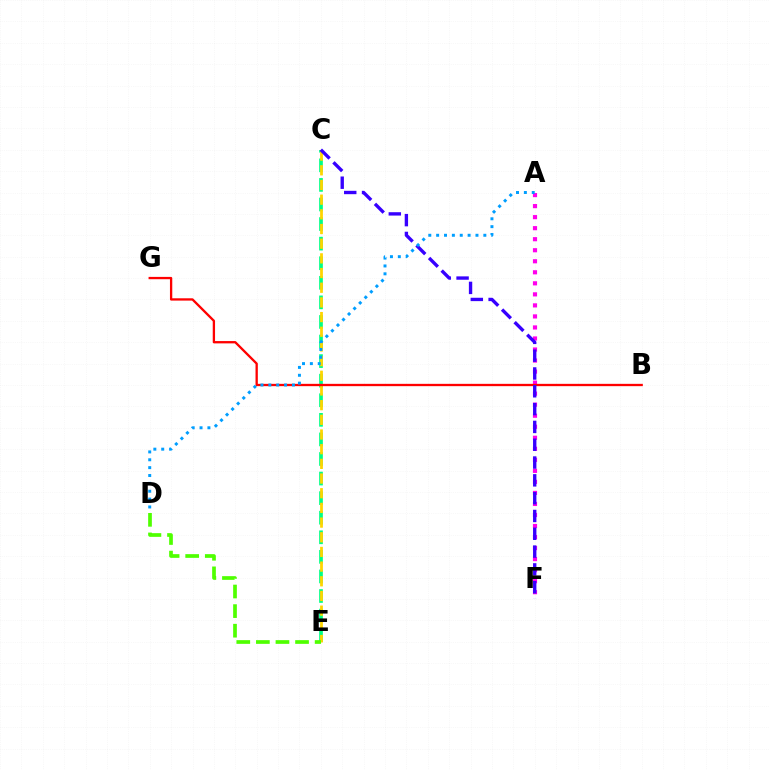{('C', 'E'): [{'color': '#00ff86', 'line_style': 'dashed', 'thickness': 2.66}, {'color': '#ffd500', 'line_style': 'dashed', 'thickness': 1.99}], ('A', 'F'): [{'color': '#ff00ed', 'line_style': 'dotted', 'thickness': 3.0}], ('B', 'G'): [{'color': '#ff0000', 'line_style': 'solid', 'thickness': 1.66}], ('D', 'E'): [{'color': '#4fff00', 'line_style': 'dashed', 'thickness': 2.66}], ('C', 'F'): [{'color': '#3700ff', 'line_style': 'dashed', 'thickness': 2.42}], ('A', 'D'): [{'color': '#009eff', 'line_style': 'dotted', 'thickness': 2.14}]}